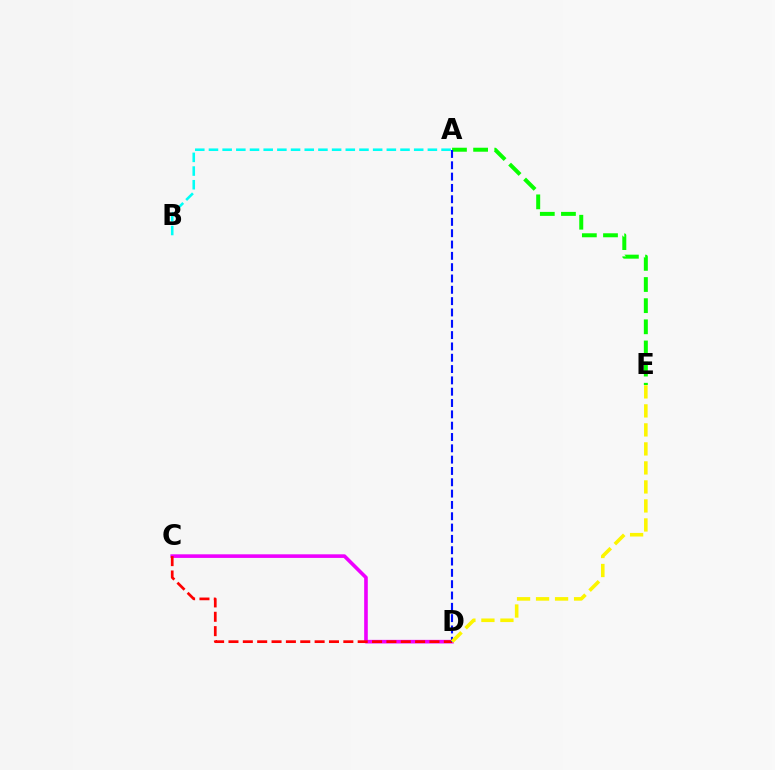{('C', 'D'): [{'color': '#ee00ff', 'line_style': 'solid', 'thickness': 2.6}, {'color': '#ff0000', 'line_style': 'dashed', 'thickness': 1.95}], ('A', 'B'): [{'color': '#00fff6', 'line_style': 'dashed', 'thickness': 1.86}], ('A', 'E'): [{'color': '#08ff00', 'line_style': 'dashed', 'thickness': 2.87}], ('A', 'D'): [{'color': '#0010ff', 'line_style': 'dashed', 'thickness': 1.54}], ('D', 'E'): [{'color': '#fcf500', 'line_style': 'dashed', 'thickness': 2.58}]}